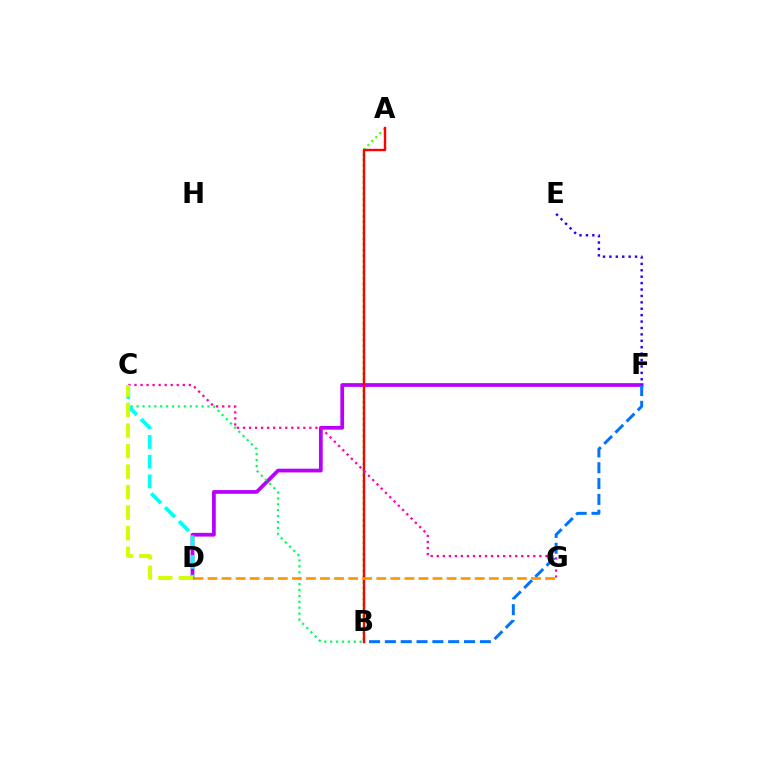{('A', 'B'): [{'color': '#3dff00', 'line_style': 'dotted', 'thickness': 1.53}, {'color': '#ff0000', 'line_style': 'solid', 'thickness': 1.72}], ('D', 'F'): [{'color': '#b900ff', 'line_style': 'solid', 'thickness': 2.69}], ('B', 'F'): [{'color': '#0074ff', 'line_style': 'dashed', 'thickness': 2.15}], ('C', 'G'): [{'color': '#ff00ac', 'line_style': 'dotted', 'thickness': 1.64}], ('B', 'C'): [{'color': '#00ff5c', 'line_style': 'dotted', 'thickness': 1.6}], ('C', 'D'): [{'color': '#00fff6', 'line_style': 'dashed', 'thickness': 2.67}, {'color': '#d1ff00', 'line_style': 'dashed', 'thickness': 2.79}], ('E', 'F'): [{'color': '#2500ff', 'line_style': 'dotted', 'thickness': 1.74}], ('D', 'G'): [{'color': '#ff9400', 'line_style': 'dashed', 'thickness': 1.91}]}